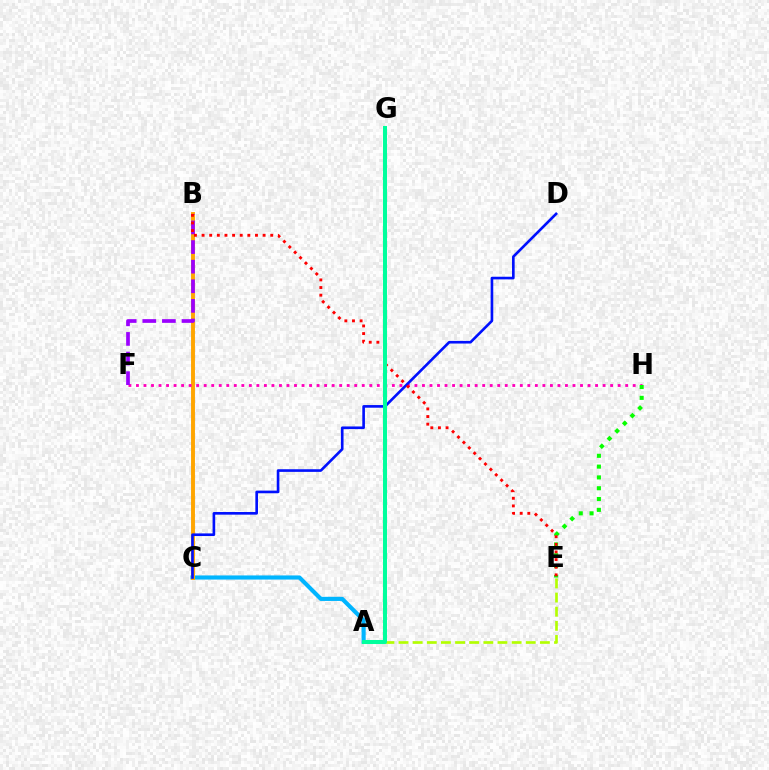{('A', 'E'): [{'color': '#b3ff00', 'line_style': 'dashed', 'thickness': 1.92}], ('A', 'C'): [{'color': '#00b5ff', 'line_style': 'solid', 'thickness': 2.97}], ('B', 'C'): [{'color': '#ffa500', 'line_style': 'solid', 'thickness': 2.81}], ('F', 'H'): [{'color': '#ff00bd', 'line_style': 'dotted', 'thickness': 2.04}], ('E', 'H'): [{'color': '#08ff00', 'line_style': 'dotted', 'thickness': 2.94}], ('B', 'F'): [{'color': '#9b00ff', 'line_style': 'dashed', 'thickness': 2.66}], ('C', 'D'): [{'color': '#0010ff', 'line_style': 'solid', 'thickness': 1.9}], ('B', 'E'): [{'color': '#ff0000', 'line_style': 'dotted', 'thickness': 2.07}], ('A', 'G'): [{'color': '#00ff9d', 'line_style': 'solid', 'thickness': 2.91}]}